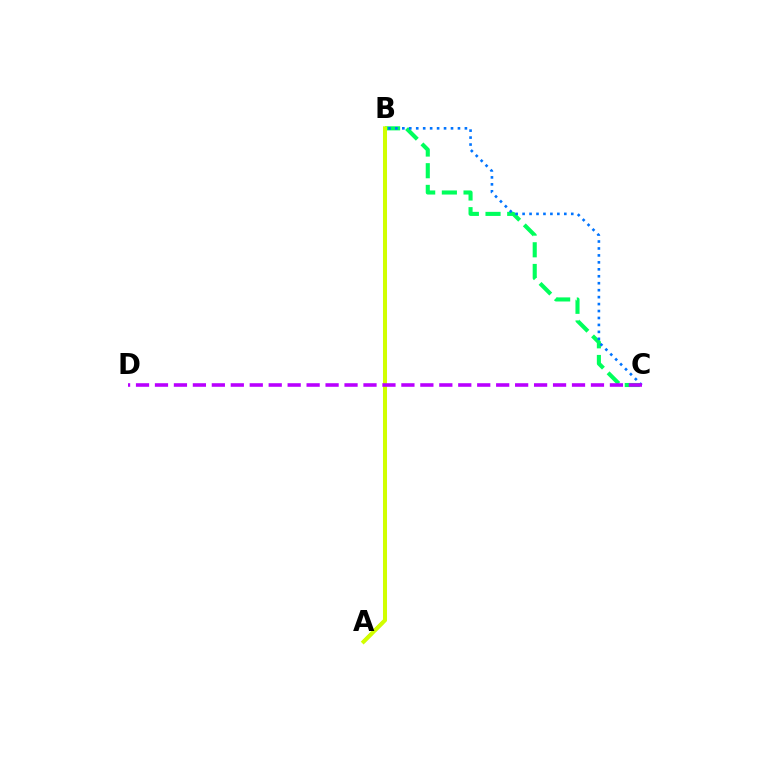{('B', 'C'): [{'color': '#00ff5c', 'line_style': 'dashed', 'thickness': 2.95}, {'color': '#0074ff', 'line_style': 'dotted', 'thickness': 1.89}], ('A', 'B'): [{'color': '#ff0000', 'line_style': 'dashed', 'thickness': 2.17}, {'color': '#d1ff00', 'line_style': 'solid', 'thickness': 2.9}], ('C', 'D'): [{'color': '#b900ff', 'line_style': 'dashed', 'thickness': 2.58}]}